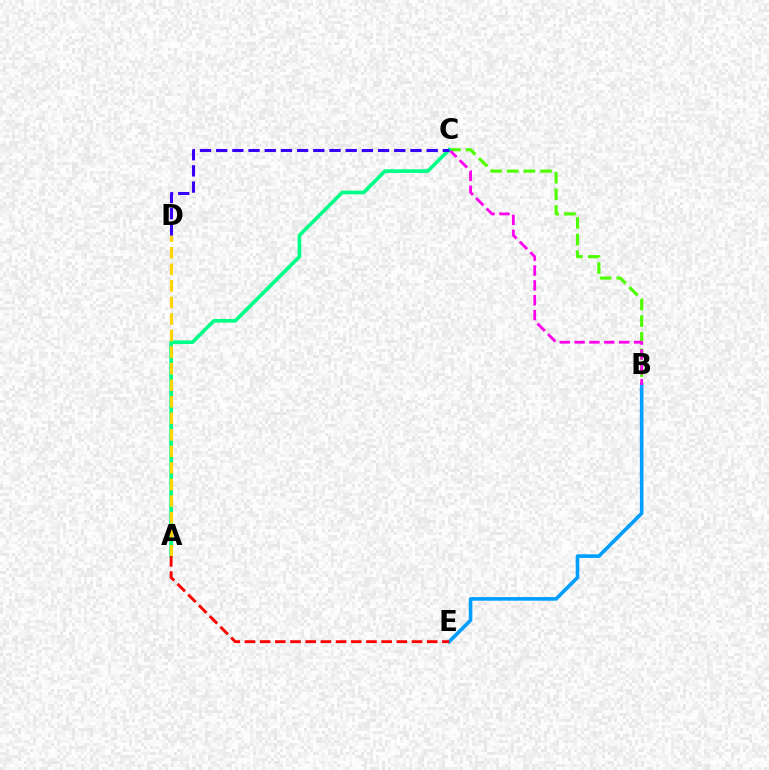{('B', 'C'): [{'color': '#4fff00', 'line_style': 'dashed', 'thickness': 2.26}, {'color': '#ff00ed', 'line_style': 'dashed', 'thickness': 2.02}], ('B', 'E'): [{'color': '#009eff', 'line_style': 'solid', 'thickness': 2.6}], ('A', 'C'): [{'color': '#00ff86', 'line_style': 'solid', 'thickness': 2.63}], ('A', 'D'): [{'color': '#ffd500', 'line_style': 'dashed', 'thickness': 2.25}], ('C', 'D'): [{'color': '#3700ff', 'line_style': 'dashed', 'thickness': 2.2}], ('A', 'E'): [{'color': '#ff0000', 'line_style': 'dashed', 'thickness': 2.06}]}